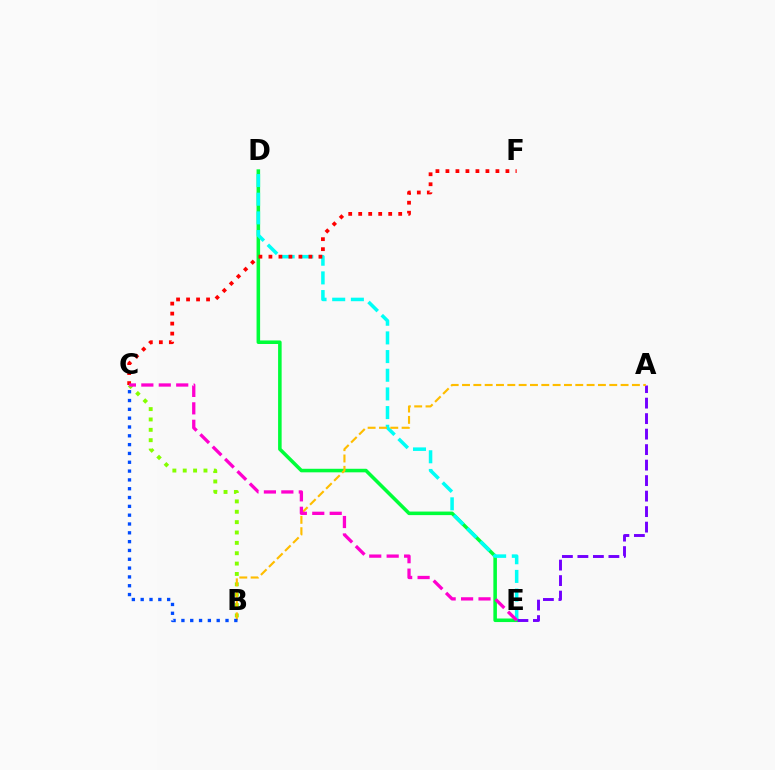{('B', 'C'): [{'color': '#84ff00', 'line_style': 'dotted', 'thickness': 2.82}, {'color': '#004bff', 'line_style': 'dotted', 'thickness': 2.4}], ('D', 'E'): [{'color': '#00ff39', 'line_style': 'solid', 'thickness': 2.56}, {'color': '#00fff6', 'line_style': 'dashed', 'thickness': 2.54}], ('C', 'F'): [{'color': '#ff0000', 'line_style': 'dotted', 'thickness': 2.72}], ('A', 'E'): [{'color': '#7200ff', 'line_style': 'dashed', 'thickness': 2.11}], ('A', 'B'): [{'color': '#ffbd00', 'line_style': 'dashed', 'thickness': 1.54}], ('C', 'E'): [{'color': '#ff00cf', 'line_style': 'dashed', 'thickness': 2.37}]}